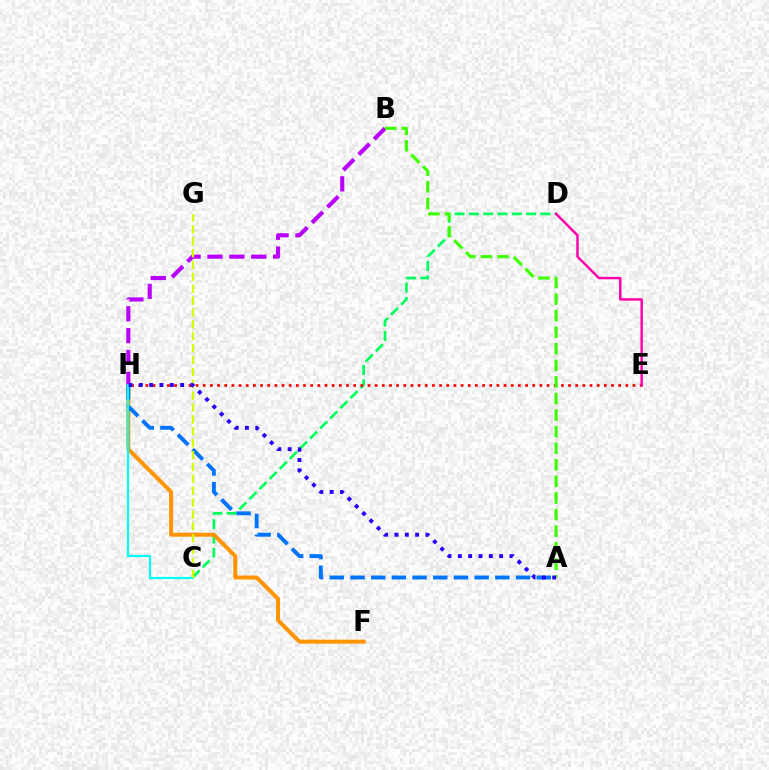{('C', 'D'): [{'color': '#00ff5c', 'line_style': 'dashed', 'thickness': 1.94}], ('F', 'H'): [{'color': '#ff9400', 'line_style': 'solid', 'thickness': 2.88}], ('A', 'H'): [{'color': '#0074ff', 'line_style': 'dashed', 'thickness': 2.81}, {'color': '#2500ff', 'line_style': 'dotted', 'thickness': 2.8}], ('E', 'H'): [{'color': '#ff0000', 'line_style': 'dotted', 'thickness': 1.95}], ('D', 'E'): [{'color': '#ff00ac', 'line_style': 'solid', 'thickness': 1.76}], ('B', 'H'): [{'color': '#b900ff', 'line_style': 'dashed', 'thickness': 2.97}], ('C', 'H'): [{'color': '#00fff6', 'line_style': 'solid', 'thickness': 1.58}], ('A', 'B'): [{'color': '#3dff00', 'line_style': 'dashed', 'thickness': 2.25}], ('C', 'G'): [{'color': '#d1ff00', 'line_style': 'dashed', 'thickness': 1.61}]}